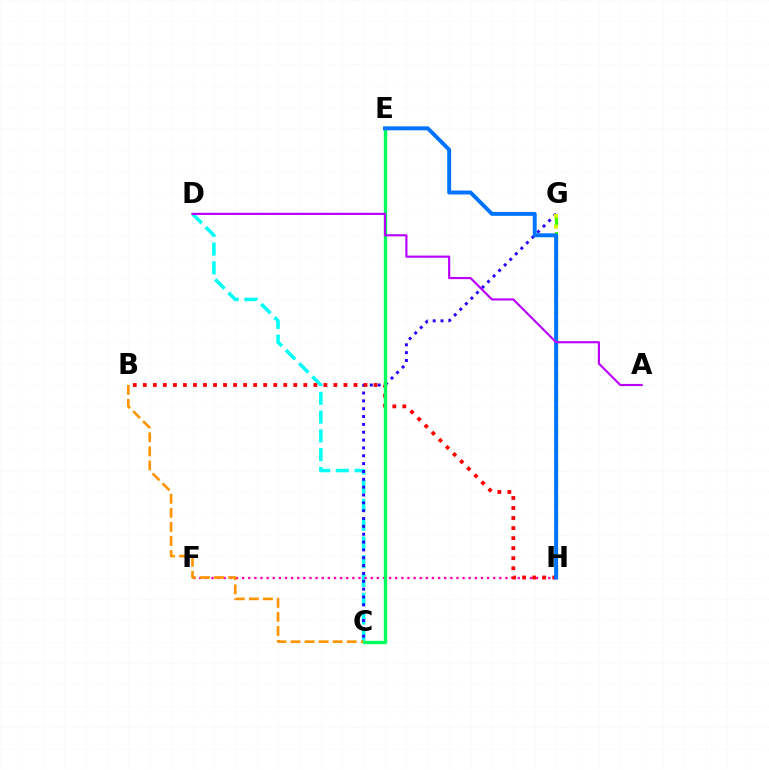{('C', 'D'): [{'color': '#00fff6', 'line_style': 'dashed', 'thickness': 2.55}], ('F', 'H'): [{'color': '#ff00ac', 'line_style': 'dotted', 'thickness': 1.66}], ('G', 'H'): [{'color': '#3dff00', 'line_style': 'dashed', 'thickness': 2.38}, {'color': '#d1ff00', 'line_style': 'dotted', 'thickness': 2.9}], ('C', 'G'): [{'color': '#2500ff', 'line_style': 'dotted', 'thickness': 2.13}], ('B', 'C'): [{'color': '#ff9400', 'line_style': 'dashed', 'thickness': 1.91}], ('B', 'H'): [{'color': '#ff0000', 'line_style': 'dotted', 'thickness': 2.73}], ('C', 'E'): [{'color': '#00ff5c', 'line_style': 'solid', 'thickness': 2.42}], ('E', 'H'): [{'color': '#0074ff', 'line_style': 'solid', 'thickness': 2.83}], ('A', 'D'): [{'color': '#b900ff', 'line_style': 'solid', 'thickness': 1.56}]}